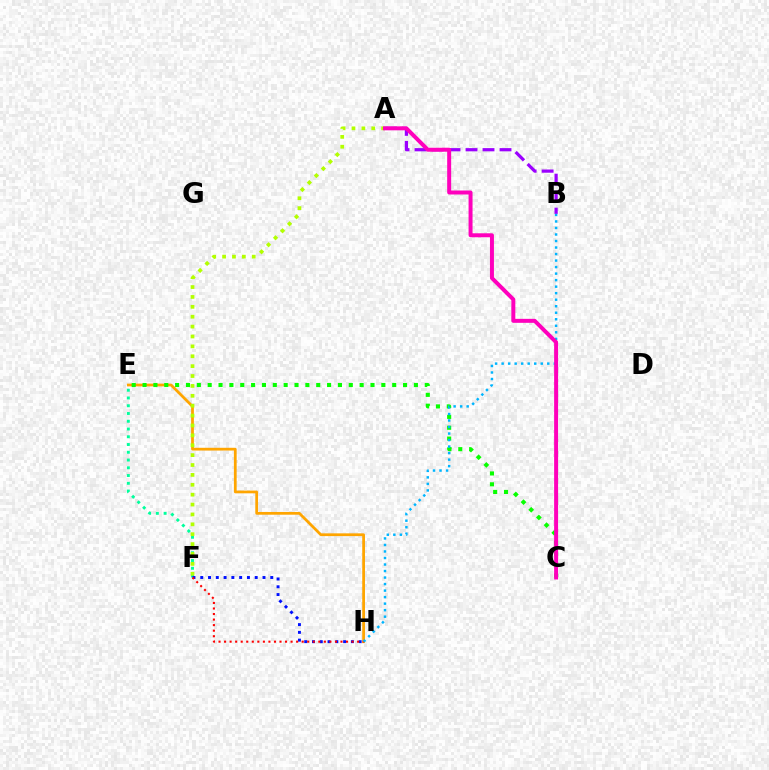{('E', 'H'): [{'color': '#ffa500', 'line_style': 'solid', 'thickness': 1.98}], ('E', 'F'): [{'color': '#00ff9d', 'line_style': 'dotted', 'thickness': 2.11}], ('C', 'E'): [{'color': '#08ff00', 'line_style': 'dotted', 'thickness': 2.95}], ('A', 'F'): [{'color': '#b3ff00', 'line_style': 'dotted', 'thickness': 2.69}], ('F', 'H'): [{'color': '#0010ff', 'line_style': 'dotted', 'thickness': 2.11}, {'color': '#ff0000', 'line_style': 'dotted', 'thickness': 1.51}], ('A', 'B'): [{'color': '#9b00ff', 'line_style': 'dashed', 'thickness': 2.31}], ('B', 'H'): [{'color': '#00b5ff', 'line_style': 'dotted', 'thickness': 1.77}], ('A', 'C'): [{'color': '#ff00bd', 'line_style': 'solid', 'thickness': 2.86}]}